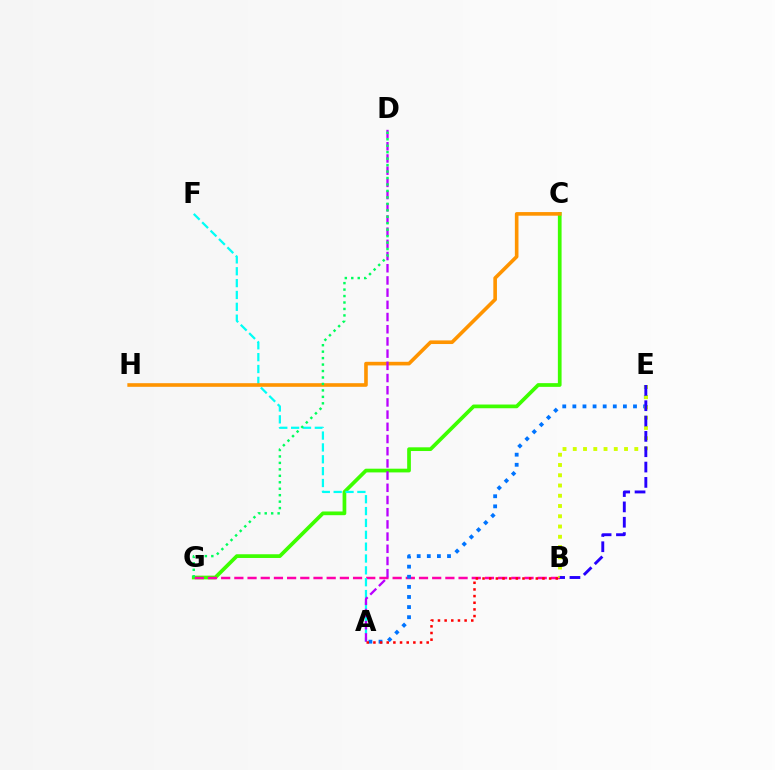{('C', 'G'): [{'color': '#3dff00', 'line_style': 'solid', 'thickness': 2.68}], ('B', 'G'): [{'color': '#ff00ac', 'line_style': 'dashed', 'thickness': 1.79}], ('A', 'F'): [{'color': '#00fff6', 'line_style': 'dashed', 'thickness': 1.61}], ('C', 'H'): [{'color': '#ff9400', 'line_style': 'solid', 'thickness': 2.61}], ('A', 'E'): [{'color': '#0074ff', 'line_style': 'dotted', 'thickness': 2.75}], ('B', 'E'): [{'color': '#d1ff00', 'line_style': 'dotted', 'thickness': 2.79}, {'color': '#2500ff', 'line_style': 'dashed', 'thickness': 2.08}], ('A', 'D'): [{'color': '#b900ff', 'line_style': 'dashed', 'thickness': 1.66}], ('D', 'G'): [{'color': '#00ff5c', 'line_style': 'dotted', 'thickness': 1.75}], ('A', 'B'): [{'color': '#ff0000', 'line_style': 'dotted', 'thickness': 1.81}]}